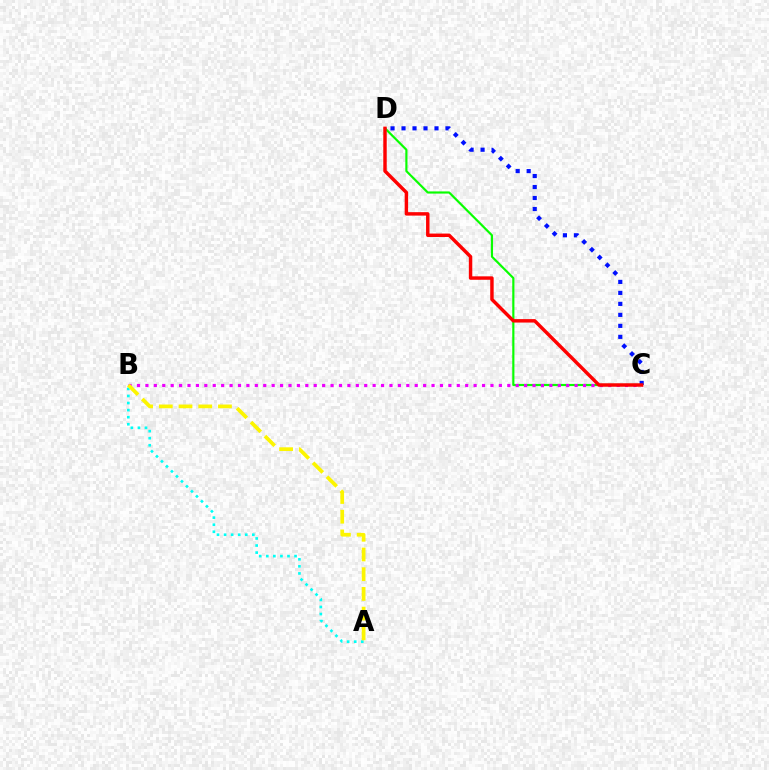{('C', 'D'): [{'color': '#08ff00', 'line_style': 'solid', 'thickness': 1.56}, {'color': '#0010ff', 'line_style': 'dotted', 'thickness': 2.99}, {'color': '#ff0000', 'line_style': 'solid', 'thickness': 2.48}], ('B', 'C'): [{'color': '#ee00ff', 'line_style': 'dotted', 'thickness': 2.29}], ('A', 'B'): [{'color': '#00fff6', 'line_style': 'dotted', 'thickness': 1.92}, {'color': '#fcf500', 'line_style': 'dashed', 'thickness': 2.68}]}